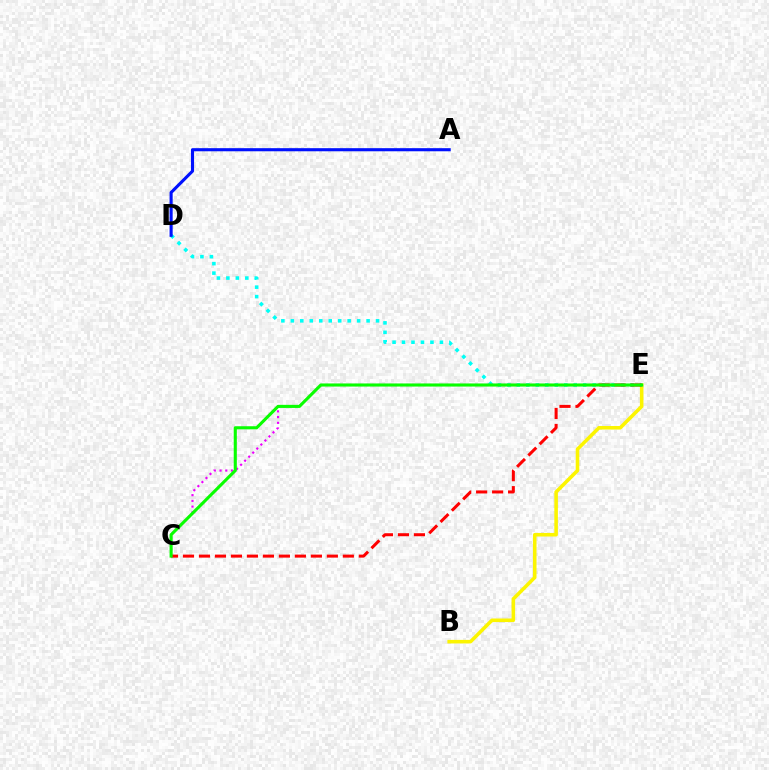{('B', 'E'): [{'color': '#fcf500', 'line_style': 'solid', 'thickness': 2.57}], ('D', 'E'): [{'color': '#00fff6', 'line_style': 'dotted', 'thickness': 2.57}], ('C', 'E'): [{'color': '#ee00ff', 'line_style': 'dotted', 'thickness': 1.56}, {'color': '#ff0000', 'line_style': 'dashed', 'thickness': 2.17}, {'color': '#08ff00', 'line_style': 'solid', 'thickness': 2.23}], ('A', 'D'): [{'color': '#0010ff', 'line_style': 'solid', 'thickness': 2.23}]}